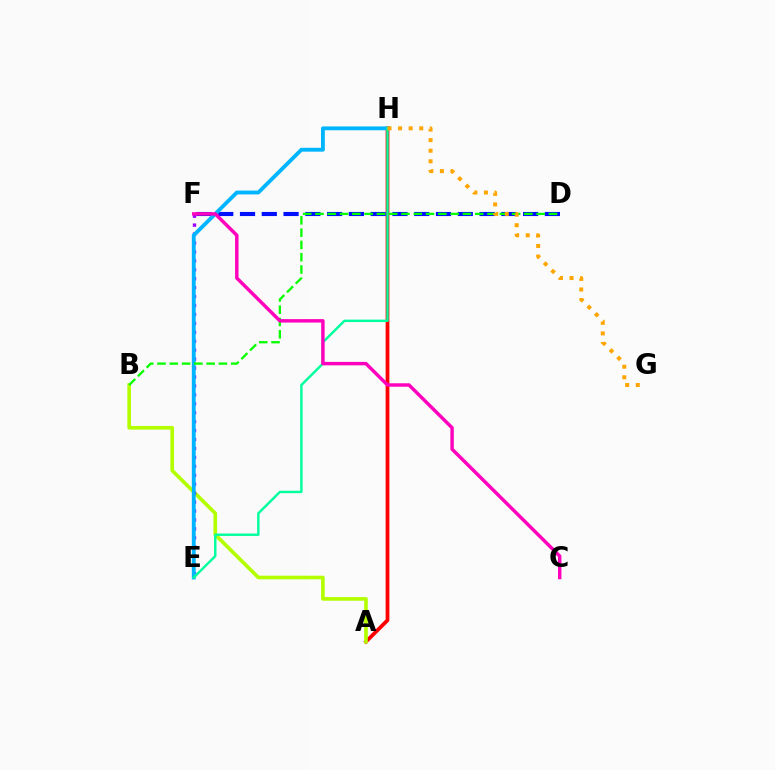{('A', 'H'): [{'color': '#ff0000', 'line_style': 'solid', 'thickness': 2.7}], ('D', 'F'): [{'color': '#0010ff', 'line_style': 'dashed', 'thickness': 2.96}], ('A', 'B'): [{'color': '#b3ff00', 'line_style': 'solid', 'thickness': 2.63}], ('E', 'F'): [{'color': '#9b00ff', 'line_style': 'dotted', 'thickness': 2.43}], ('E', 'H'): [{'color': '#00b5ff', 'line_style': 'solid', 'thickness': 2.77}, {'color': '#00ff9d', 'line_style': 'solid', 'thickness': 1.75}], ('B', 'D'): [{'color': '#08ff00', 'line_style': 'dashed', 'thickness': 1.67}], ('C', 'F'): [{'color': '#ff00bd', 'line_style': 'solid', 'thickness': 2.48}], ('G', 'H'): [{'color': '#ffa500', 'line_style': 'dotted', 'thickness': 2.87}]}